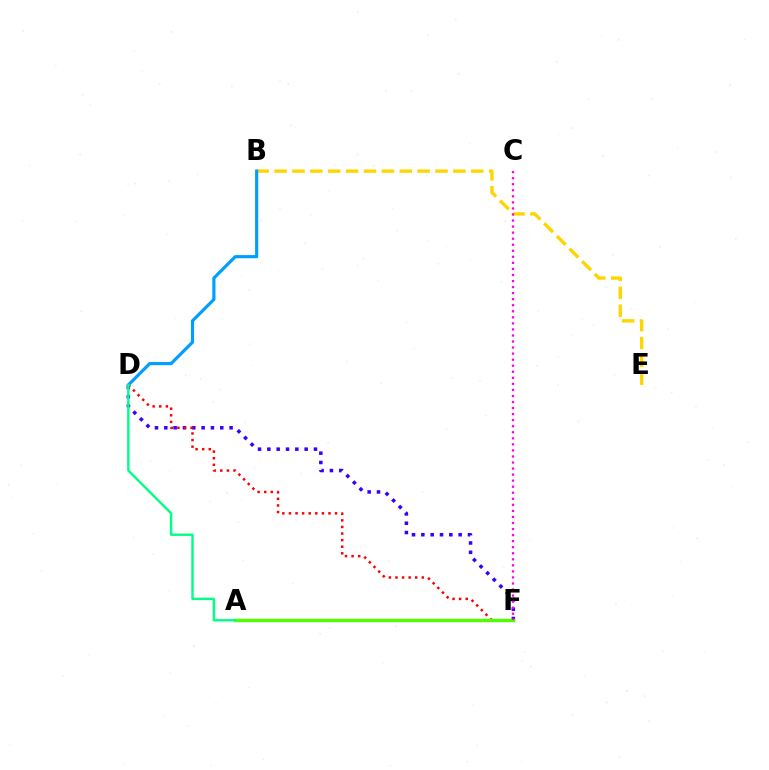{('B', 'E'): [{'color': '#ffd500', 'line_style': 'dashed', 'thickness': 2.43}], ('D', 'F'): [{'color': '#3700ff', 'line_style': 'dotted', 'thickness': 2.53}, {'color': '#ff0000', 'line_style': 'dotted', 'thickness': 1.79}], ('A', 'F'): [{'color': '#4fff00', 'line_style': 'solid', 'thickness': 2.42}], ('B', 'D'): [{'color': '#009eff', 'line_style': 'solid', 'thickness': 2.27}], ('A', 'D'): [{'color': '#00ff86', 'line_style': 'solid', 'thickness': 1.73}], ('C', 'F'): [{'color': '#ff00ed', 'line_style': 'dotted', 'thickness': 1.64}]}